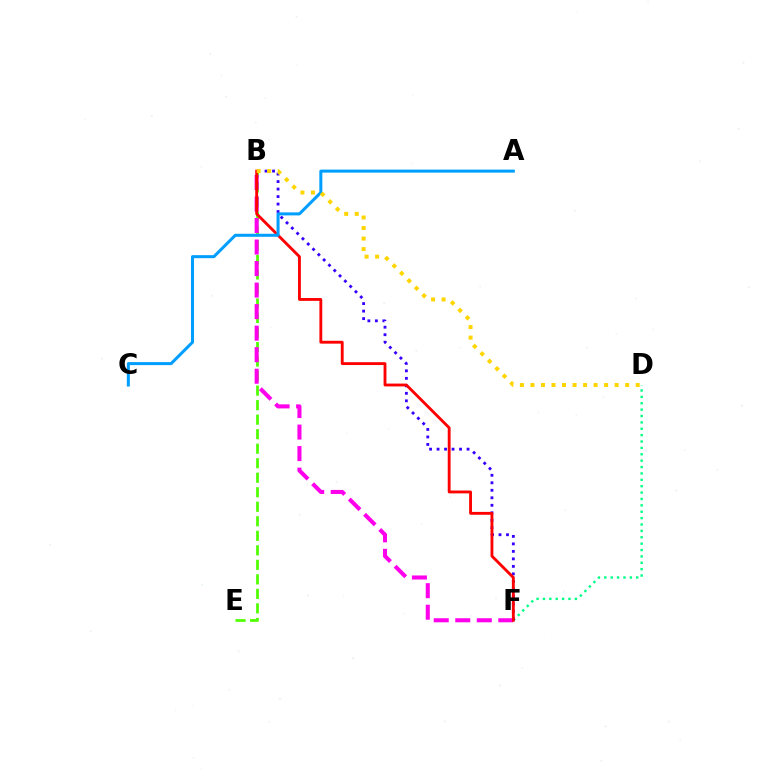{('D', 'F'): [{'color': '#00ff86', 'line_style': 'dotted', 'thickness': 1.73}], ('B', 'F'): [{'color': '#3700ff', 'line_style': 'dotted', 'thickness': 2.04}, {'color': '#ff00ed', 'line_style': 'dashed', 'thickness': 2.92}, {'color': '#ff0000', 'line_style': 'solid', 'thickness': 2.05}], ('B', 'E'): [{'color': '#4fff00', 'line_style': 'dashed', 'thickness': 1.97}], ('A', 'C'): [{'color': '#009eff', 'line_style': 'solid', 'thickness': 2.18}], ('B', 'D'): [{'color': '#ffd500', 'line_style': 'dotted', 'thickness': 2.86}]}